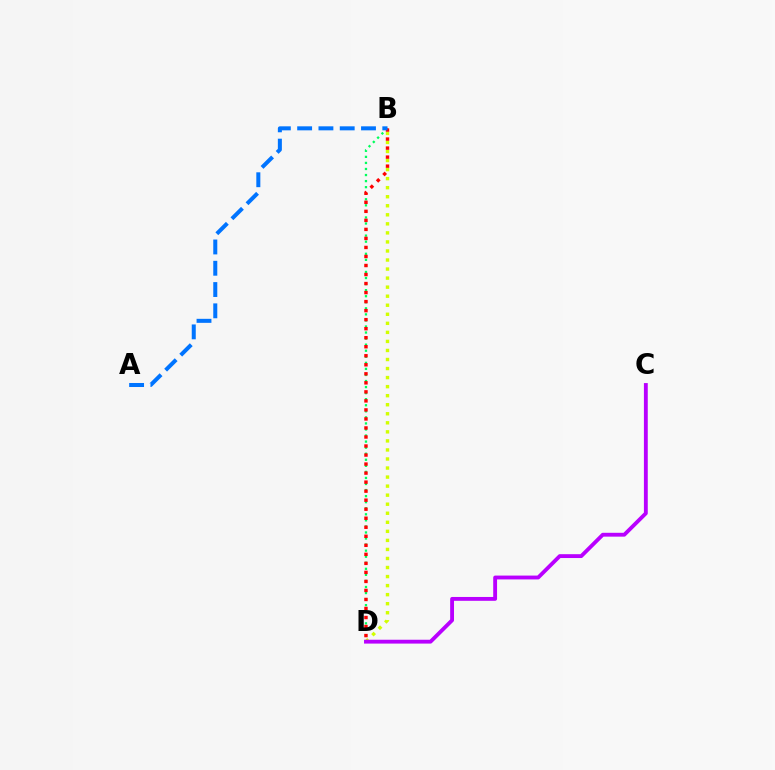{('B', 'D'): [{'color': '#00ff5c', 'line_style': 'dotted', 'thickness': 1.65}, {'color': '#d1ff00', 'line_style': 'dotted', 'thickness': 2.46}, {'color': '#ff0000', 'line_style': 'dotted', 'thickness': 2.45}], ('A', 'B'): [{'color': '#0074ff', 'line_style': 'dashed', 'thickness': 2.89}], ('C', 'D'): [{'color': '#b900ff', 'line_style': 'solid', 'thickness': 2.77}]}